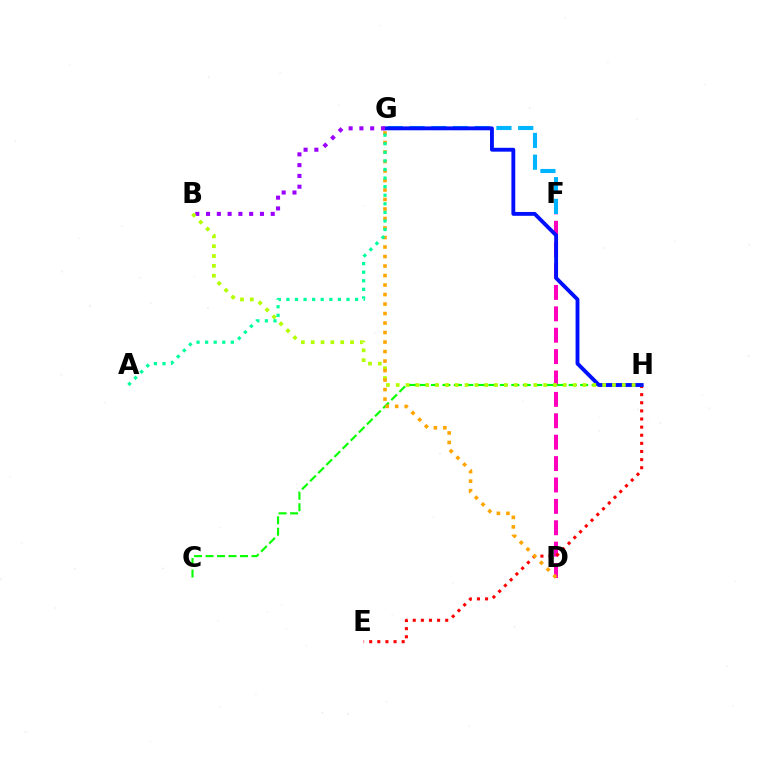{('D', 'F'): [{'color': '#ff00bd', 'line_style': 'dashed', 'thickness': 2.91}], ('C', 'H'): [{'color': '#08ff00', 'line_style': 'dashed', 'thickness': 1.56}], ('E', 'H'): [{'color': '#ff0000', 'line_style': 'dotted', 'thickness': 2.21}], ('F', 'G'): [{'color': '#00b5ff', 'line_style': 'dashed', 'thickness': 2.95}], ('G', 'H'): [{'color': '#0010ff', 'line_style': 'solid', 'thickness': 2.78}], ('B', 'G'): [{'color': '#9b00ff', 'line_style': 'dotted', 'thickness': 2.93}], ('B', 'H'): [{'color': '#b3ff00', 'line_style': 'dotted', 'thickness': 2.67}], ('D', 'G'): [{'color': '#ffa500', 'line_style': 'dotted', 'thickness': 2.58}], ('A', 'G'): [{'color': '#00ff9d', 'line_style': 'dotted', 'thickness': 2.33}]}